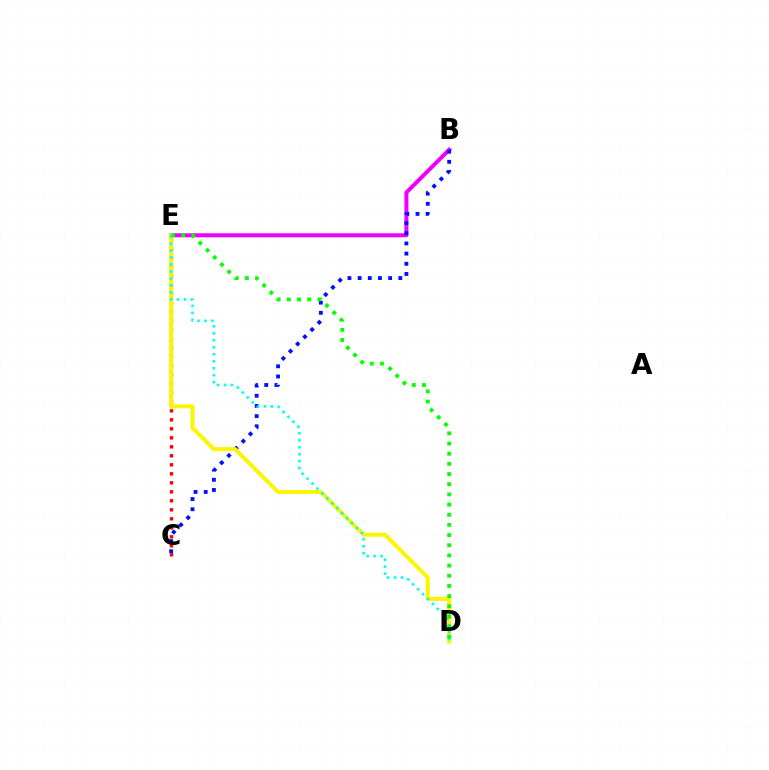{('B', 'E'): [{'color': '#ee00ff', 'line_style': 'solid', 'thickness': 2.88}], ('C', 'E'): [{'color': '#ff0000', 'line_style': 'dotted', 'thickness': 2.44}], ('B', 'C'): [{'color': '#0010ff', 'line_style': 'dotted', 'thickness': 2.76}], ('D', 'E'): [{'color': '#fcf500', 'line_style': 'solid', 'thickness': 2.86}, {'color': '#00fff6', 'line_style': 'dotted', 'thickness': 1.9}, {'color': '#08ff00', 'line_style': 'dotted', 'thickness': 2.76}]}